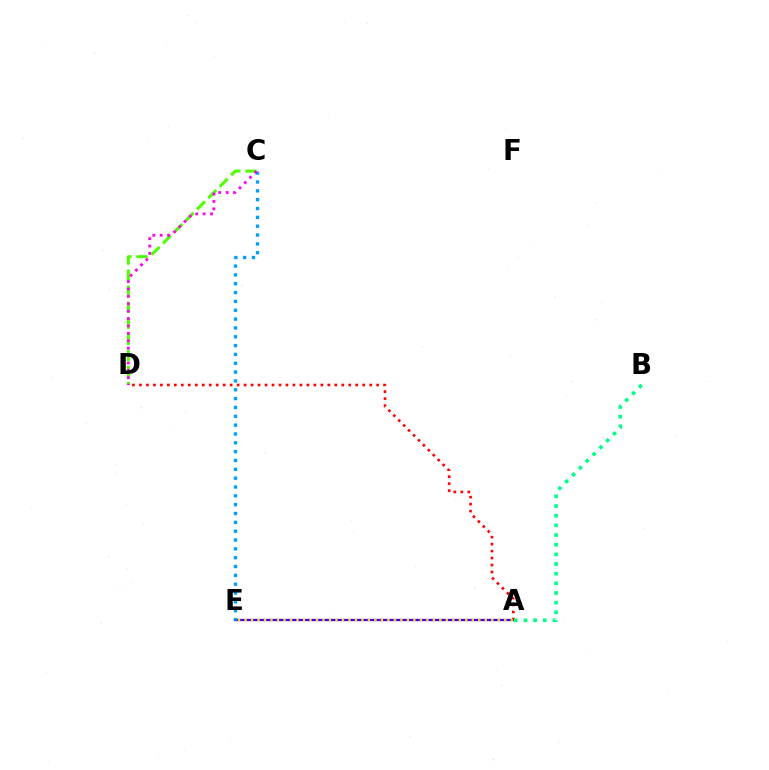{('C', 'D'): [{'color': '#4fff00', 'line_style': 'dashed', 'thickness': 2.18}, {'color': '#ff00ed', 'line_style': 'dotted', 'thickness': 2.01}], ('A', 'E'): [{'color': '#3700ff', 'line_style': 'solid', 'thickness': 1.66}, {'color': '#ffd500', 'line_style': 'dotted', 'thickness': 1.76}], ('A', 'D'): [{'color': '#ff0000', 'line_style': 'dotted', 'thickness': 1.9}], ('C', 'E'): [{'color': '#009eff', 'line_style': 'dotted', 'thickness': 2.4}], ('A', 'B'): [{'color': '#00ff86', 'line_style': 'dotted', 'thickness': 2.63}]}